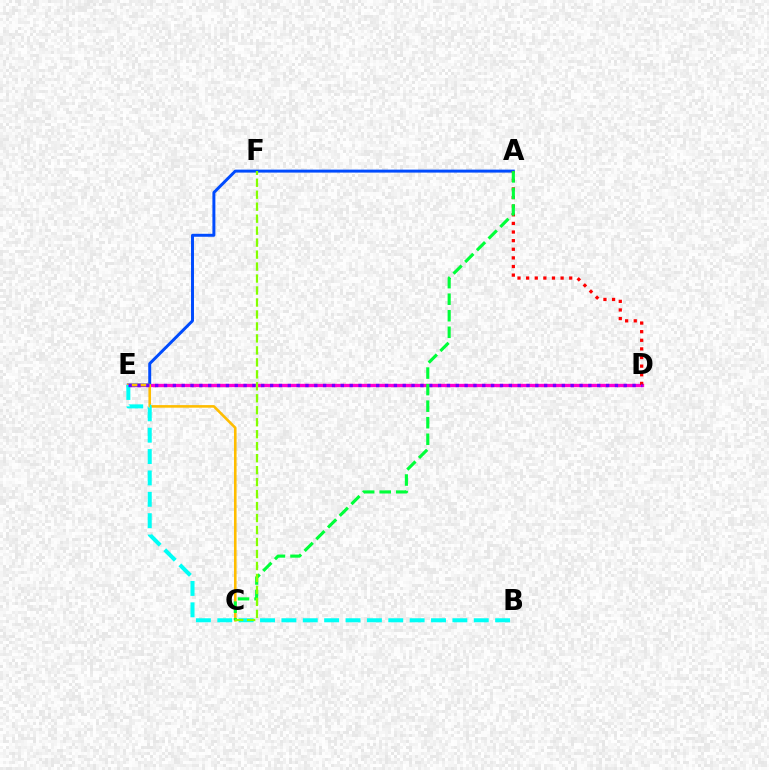{('D', 'E'): [{'color': '#ff00cf', 'line_style': 'solid', 'thickness': 2.4}, {'color': '#7200ff', 'line_style': 'dotted', 'thickness': 2.4}], ('A', 'E'): [{'color': '#004bff', 'line_style': 'solid', 'thickness': 2.13}], ('A', 'D'): [{'color': '#ff0000', 'line_style': 'dotted', 'thickness': 2.34}], ('C', 'E'): [{'color': '#ffbd00', 'line_style': 'solid', 'thickness': 1.87}], ('B', 'E'): [{'color': '#00fff6', 'line_style': 'dashed', 'thickness': 2.9}], ('A', 'C'): [{'color': '#00ff39', 'line_style': 'dashed', 'thickness': 2.25}], ('C', 'F'): [{'color': '#84ff00', 'line_style': 'dashed', 'thickness': 1.63}]}